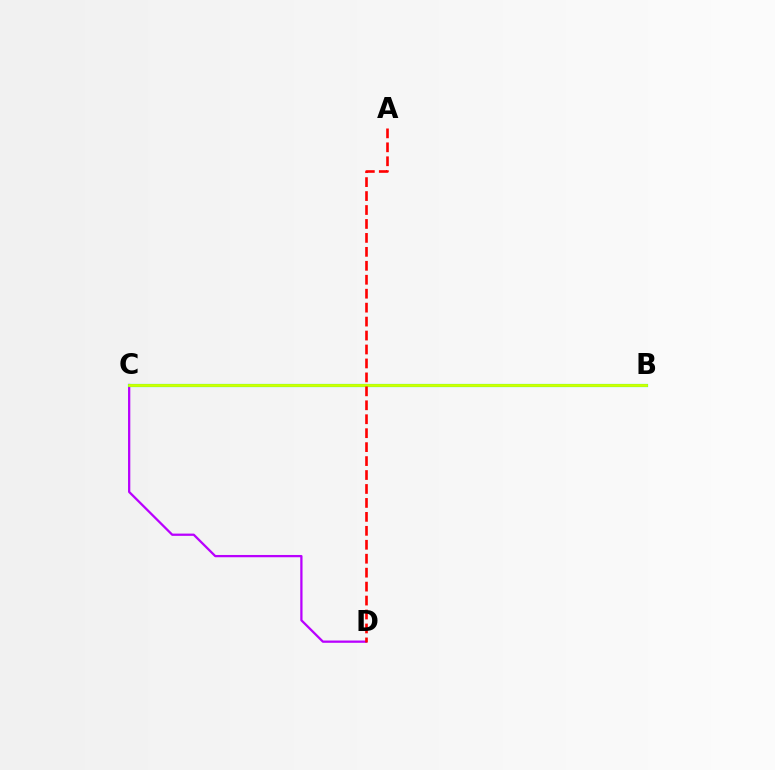{('B', 'C'): [{'color': '#0074ff', 'line_style': 'dashed', 'thickness': 2.13}, {'color': '#00ff5c', 'line_style': 'solid', 'thickness': 2.28}, {'color': '#d1ff00', 'line_style': 'solid', 'thickness': 1.98}], ('C', 'D'): [{'color': '#b900ff', 'line_style': 'solid', 'thickness': 1.63}], ('A', 'D'): [{'color': '#ff0000', 'line_style': 'dashed', 'thickness': 1.89}]}